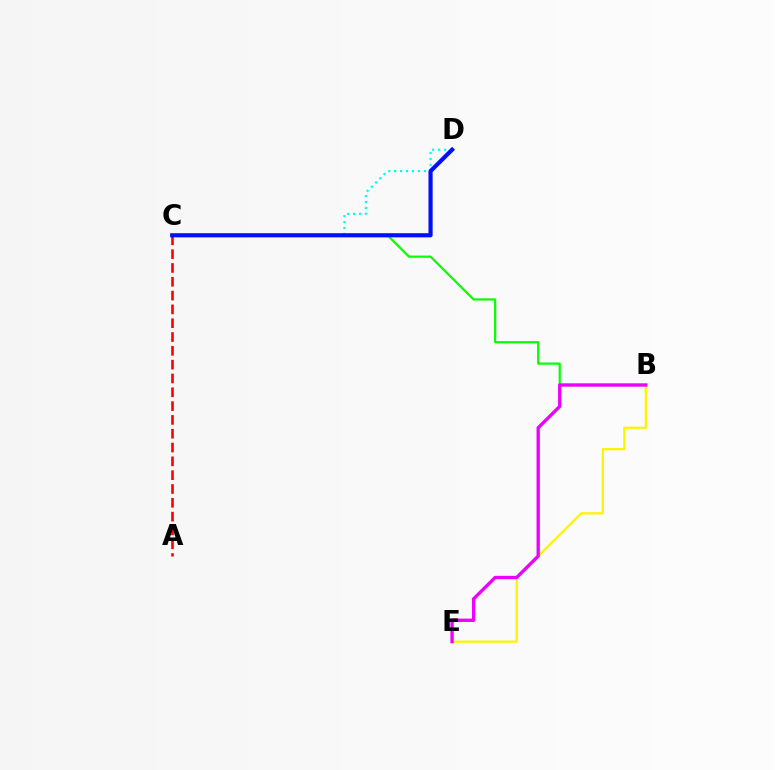{('B', 'E'): [{'color': '#fcf500', 'line_style': 'solid', 'thickness': 1.63}, {'color': '#ee00ff', 'line_style': 'solid', 'thickness': 2.4}], ('A', 'C'): [{'color': '#ff0000', 'line_style': 'dashed', 'thickness': 1.88}], ('C', 'D'): [{'color': '#00fff6', 'line_style': 'dotted', 'thickness': 1.61}, {'color': '#0010ff', 'line_style': 'solid', 'thickness': 2.99}], ('B', 'C'): [{'color': '#08ff00', 'line_style': 'solid', 'thickness': 1.6}]}